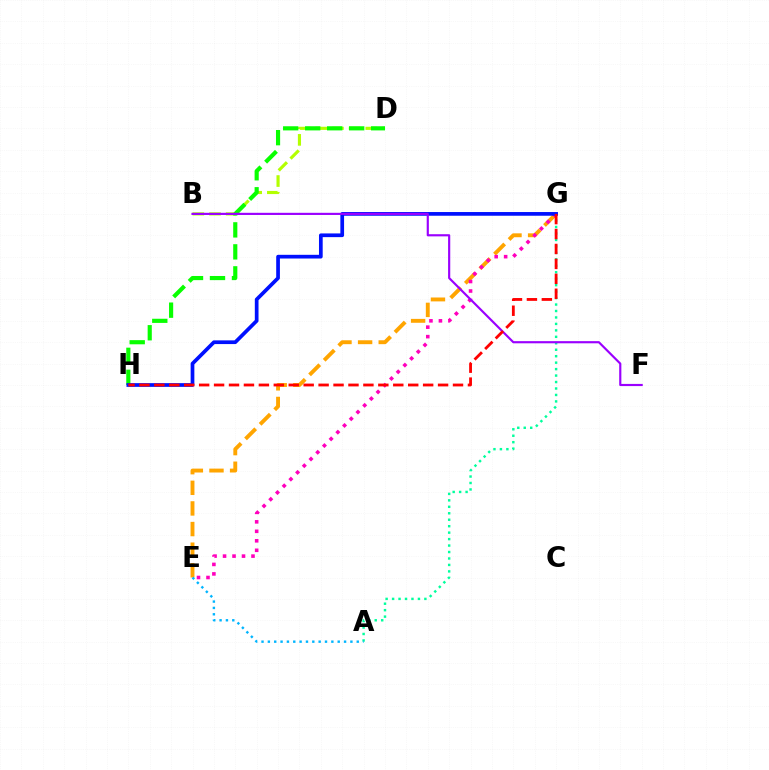{('E', 'G'): [{'color': '#ffa500', 'line_style': 'dashed', 'thickness': 2.8}, {'color': '#ff00bd', 'line_style': 'dotted', 'thickness': 2.58}], ('B', 'D'): [{'color': '#b3ff00', 'line_style': 'dashed', 'thickness': 2.27}], ('D', 'H'): [{'color': '#08ff00', 'line_style': 'dashed', 'thickness': 2.99}], ('A', 'G'): [{'color': '#00ff9d', 'line_style': 'dotted', 'thickness': 1.75}], ('G', 'H'): [{'color': '#0010ff', 'line_style': 'solid', 'thickness': 2.67}, {'color': '#ff0000', 'line_style': 'dashed', 'thickness': 2.03}], ('A', 'E'): [{'color': '#00b5ff', 'line_style': 'dotted', 'thickness': 1.73}], ('B', 'F'): [{'color': '#9b00ff', 'line_style': 'solid', 'thickness': 1.56}]}